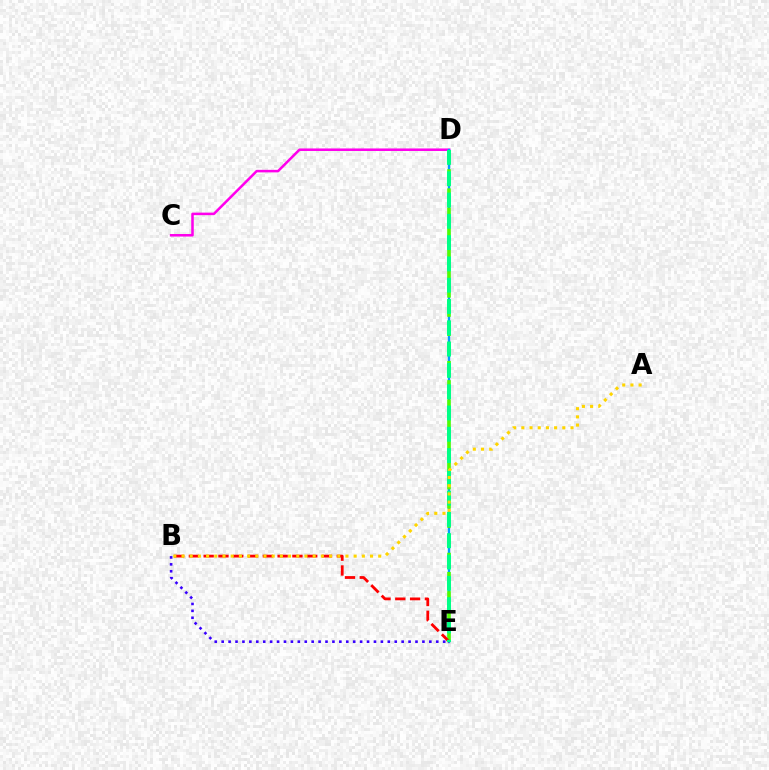{('C', 'D'): [{'color': '#ff00ed', 'line_style': 'solid', 'thickness': 1.82}], ('D', 'E'): [{'color': '#009eff', 'line_style': 'solid', 'thickness': 1.72}, {'color': '#4fff00', 'line_style': 'dashed', 'thickness': 2.61}, {'color': '#00ff86', 'line_style': 'dashed', 'thickness': 2.89}], ('B', 'E'): [{'color': '#ff0000', 'line_style': 'dashed', 'thickness': 2.01}, {'color': '#3700ff', 'line_style': 'dotted', 'thickness': 1.88}], ('A', 'B'): [{'color': '#ffd500', 'line_style': 'dotted', 'thickness': 2.23}]}